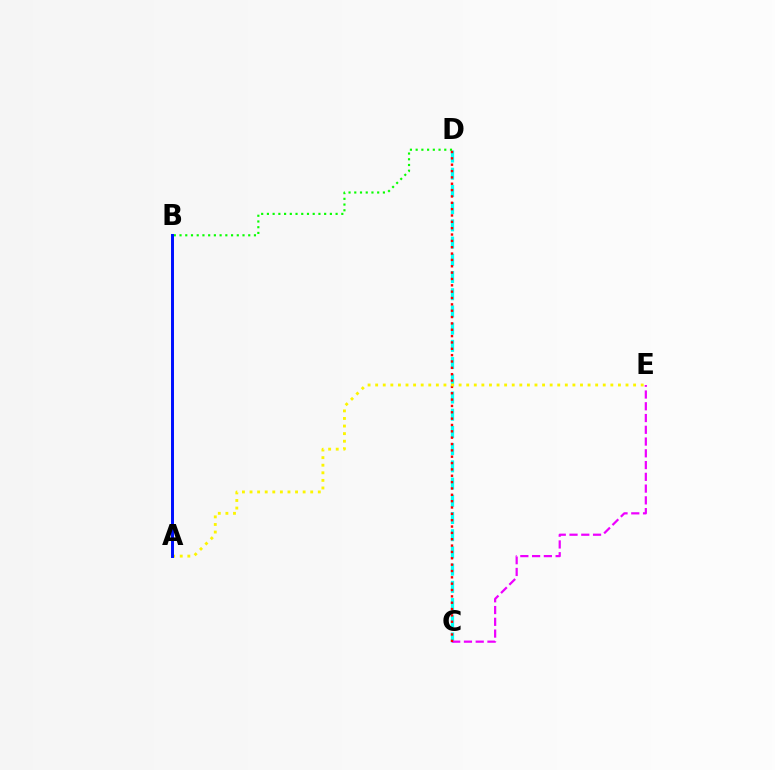{('C', 'D'): [{'color': '#00fff6', 'line_style': 'dashed', 'thickness': 2.34}, {'color': '#ff0000', 'line_style': 'dotted', 'thickness': 1.72}], ('B', 'D'): [{'color': '#08ff00', 'line_style': 'dotted', 'thickness': 1.56}], ('C', 'E'): [{'color': '#ee00ff', 'line_style': 'dashed', 'thickness': 1.6}], ('A', 'E'): [{'color': '#fcf500', 'line_style': 'dotted', 'thickness': 2.06}], ('A', 'B'): [{'color': '#0010ff', 'line_style': 'solid', 'thickness': 2.14}]}